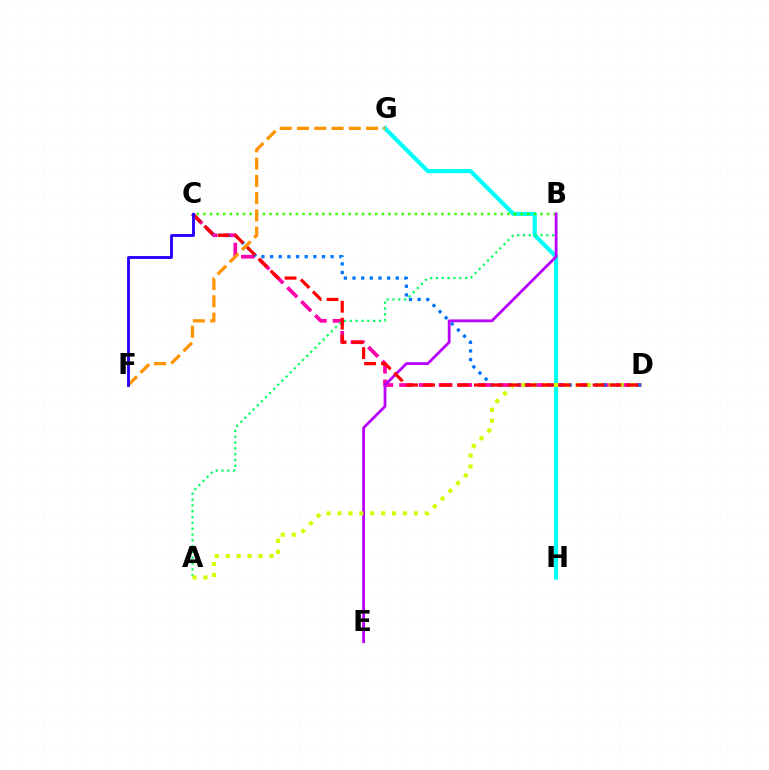{('C', 'D'): [{'color': '#ff00ac', 'line_style': 'dashed', 'thickness': 2.68}, {'color': '#0074ff', 'line_style': 'dotted', 'thickness': 2.35}, {'color': '#ff0000', 'line_style': 'dashed', 'thickness': 2.3}], ('G', 'H'): [{'color': '#00fff6', 'line_style': 'solid', 'thickness': 2.98}], ('B', 'C'): [{'color': '#3dff00', 'line_style': 'dotted', 'thickness': 1.8}], ('A', 'B'): [{'color': '#00ff5c', 'line_style': 'dotted', 'thickness': 1.58}], ('B', 'E'): [{'color': '#b900ff', 'line_style': 'solid', 'thickness': 2.01}], ('A', 'D'): [{'color': '#d1ff00', 'line_style': 'dotted', 'thickness': 2.97}], ('F', 'G'): [{'color': '#ff9400', 'line_style': 'dashed', 'thickness': 2.35}], ('C', 'F'): [{'color': '#2500ff', 'line_style': 'solid', 'thickness': 2.06}]}